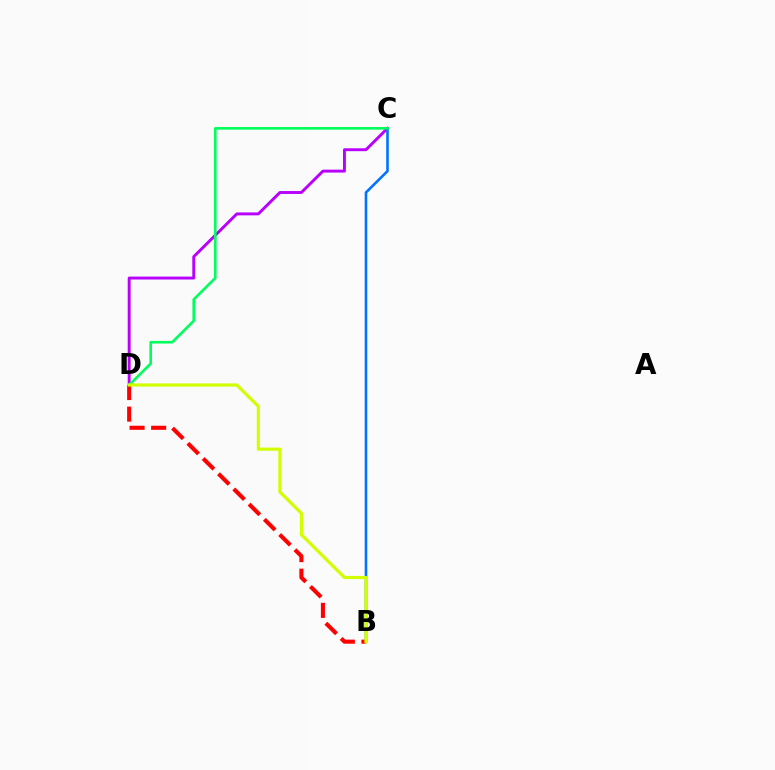{('C', 'D'): [{'color': '#b900ff', 'line_style': 'solid', 'thickness': 2.1}, {'color': '#00ff5c', 'line_style': 'solid', 'thickness': 1.9}], ('B', 'C'): [{'color': '#0074ff', 'line_style': 'solid', 'thickness': 1.88}], ('B', 'D'): [{'color': '#ff0000', 'line_style': 'dashed', 'thickness': 2.93}, {'color': '#d1ff00', 'line_style': 'solid', 'thickness': 2.28}]}